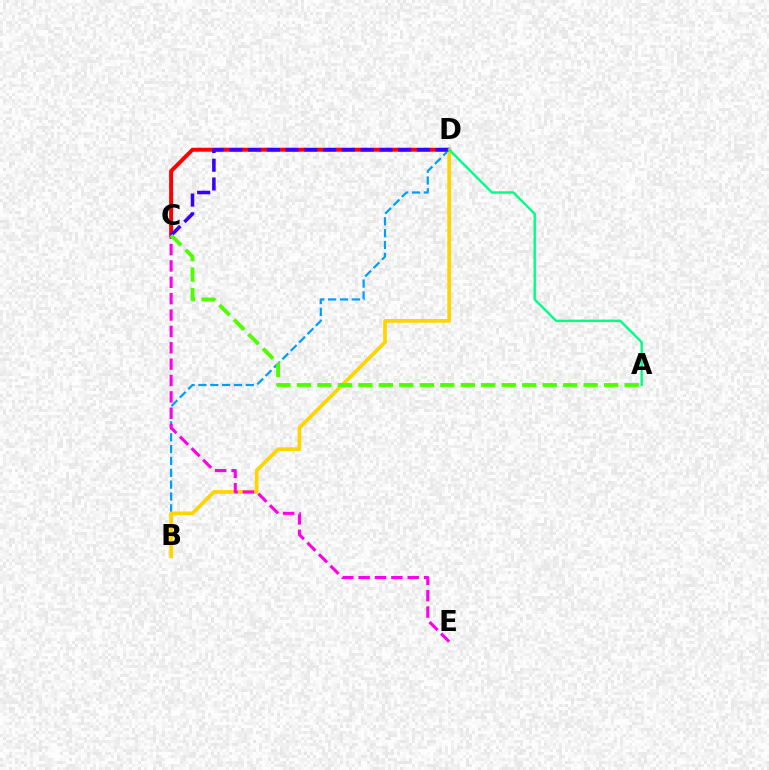{('B', 'D'): [{'color': '#009eff', 'line_style': 'dashed', 'thickness': 1.61}, {'color': '#ffd500', 'line_style': 'solid', 'thickness': 2.69}], ('C', 'D'): [{'color': '#ff0000', 'line_style': 'solid', 'thickness': 2.85}, {'color': '#3700ff', 'line_style': 'dashed', 'thickness': 2.55}], ('C', 'E'): [{'color': '#ff00ed', 'line_style': 'dashed', 'thickness': 2.22}], ('A', 'C'): [{'color': '#4fff00', 'line_style': 'dashed', 'thickness': 2.78}], ('A', 'D'): [{'color': '#00ff86', 'line_style': 'solid', 'thickness': 1.74}]}